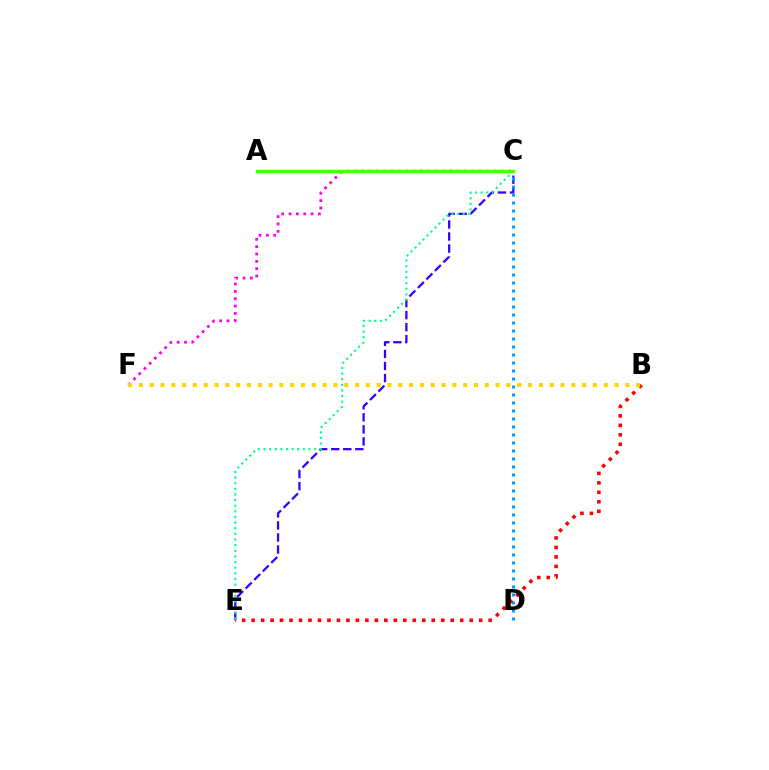{('C', 'E'): [{'color': '#3700ff', 'line_style': 'dashed', 'thickness': 1.64}, {'color': '#00ff86', 'line_style': 'dotted', 'thickness': 1.53}], ('C', 'D'): [{'color': '#009eff', 'line_style': 'dotted', 'thickness': 2.17}], ('B', 'E'): [{'color': '#ff0000', 'line_style': 'dotted', 'thickness': 2.58}], ('C', 'F'): [{'color': '#ff00ed', 'line_style': 'dotted', 'thickness': 2.0}], ('B', 'F'): [{'color': '#ffd500', 'line_style': 'dotted', 'thickness': 2.94}], ('A', 'C'): [{'color': '#4fff00', 'line_style': 'solid', 'thickness': 2.51}]}